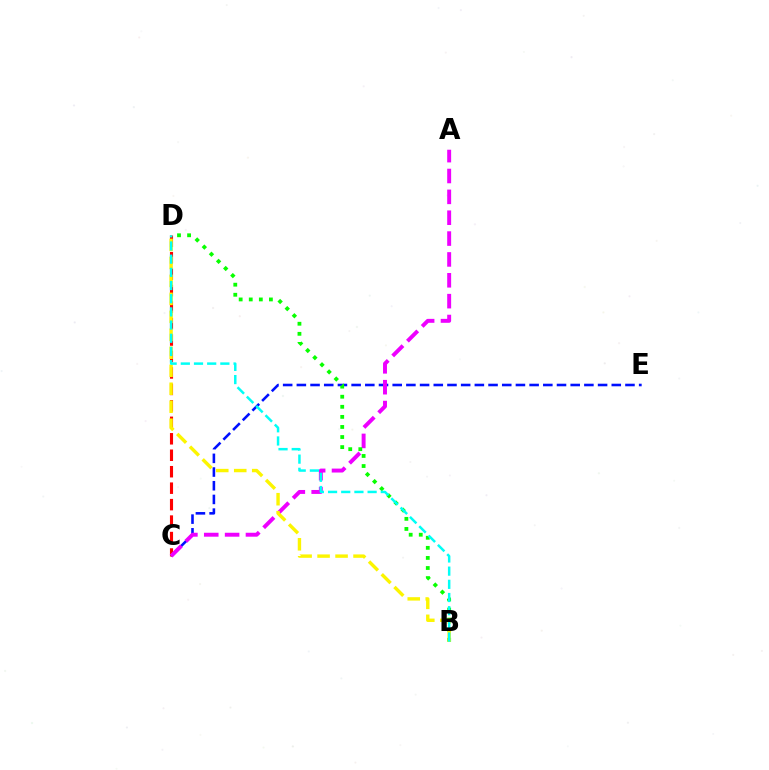{('C', 'E'): [{'color': '#0010ff', 'line_style': 'dashed', 'thickness': 1.86}], ('C', 'D'): [{'color': '#ff0000', 'line_style': 'dashed', 'thickness': 2.24}], ('A', 'C'): [{'color': '#ee00ff', 'line_style': 'dashed', 'thickness': 2.83}], ('B', 'D'): [{'color': '#08ff00', 'line_style': 'dotted', 'thickness': 2.74}, {'color': '#fcf500', 'line_style': 'dashed', 'thickness': 2.44}, {'color': '#00fff6', 'line_style': 'dashed', 'thickness': 1.79}]}